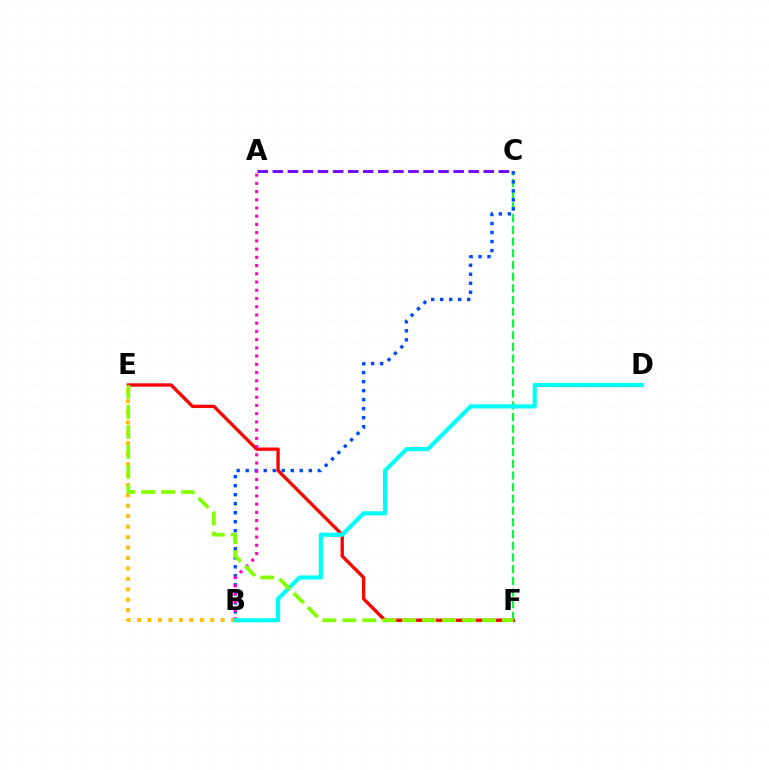{('B', 'E'): [{'color': '#ffbd00', 'line_style': 'dotted', 'thickness': 2.84}], ('E', 'F'): [{'color': '#ff0000', 'line_style': 'solid', 'thickness': 2.41}, {'color': '#84ff00', 'line_style': 'dashed', 'thickness': 2.71}], ('C', 'F'): [{'color': '#00ff39', 'line_style': 'dashed', 'thickness': 1.59}], ('B', 'C'): [{'color': '#004bff', 'line_style': 'dotted', 'thickness': 2.45}], ('A', 'B'): [{'color': '#ff00cf', 'line_style': 'dotted', 'thickness': 2.24}], ('B', 'D'): [{'color': '#00fff6', 'line_style': 'solid', 'thickness': 2.99}], ('A', 'C'): [{'color': '#7200ff', 'line_style': 'dashed', 'thickness': 2.05}]}